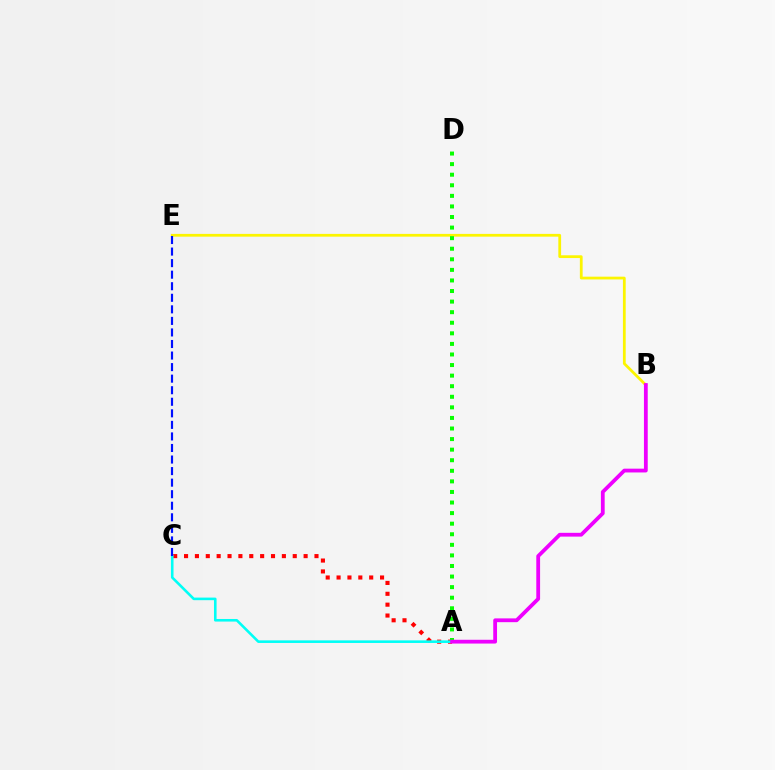{('B', 'E'): [{'color': '#fcf500', 'line_style': 'solid', 'thickness': 1.99}], ('A', 'C'): [{'color': '#ff0000', 'line_style': 'dotted', 'thickness': 2.95}, {'color': '#00fff6', 'line_style': 'solid', 'thickness': 1.87}], ('A', 'D'): [{'color': '#08ff00', 'line_style': 'dotted', 'thickness': 2.87}], ('C', 'E'): [{'color': '#0010ff', 'line_style': 'dashed', 'thickness': 1.57}], ('A', 'B'): [{'color': '#ee00ff', 'line_style': 'solid', 'thickness': 2.73}]}